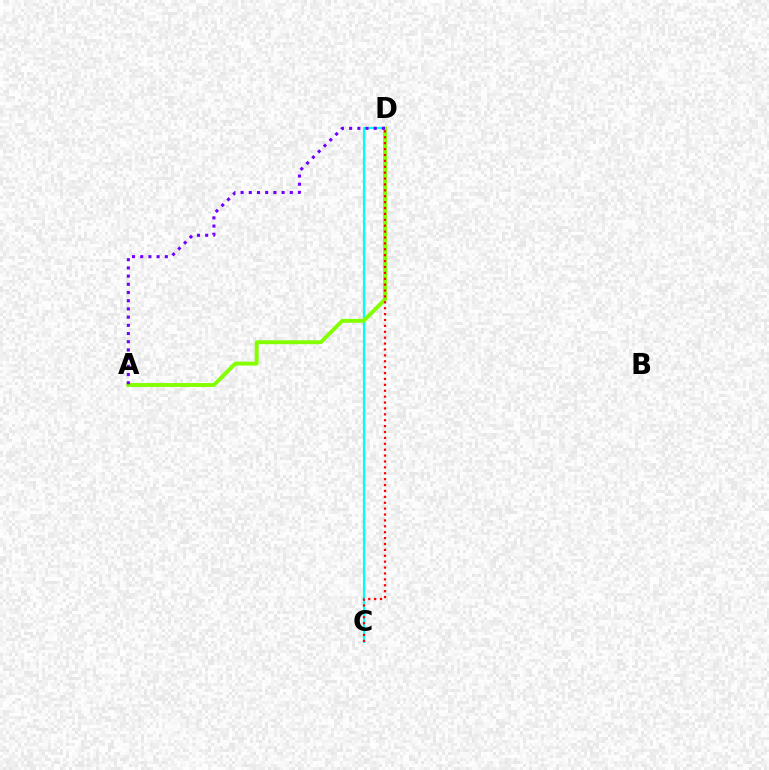{('C', 'D'): [{'color': '#00fff6', 'line_style': 'solid', 'thickness': 1.59}, {'color': '#ff0000', 'line_style': 'dotted', 'thickness': 1.6}], ('A', 'D'): [{'color': '#84ff00', 'line_style': 'solid', 'thickness': 2.81}, {'color': '#7200ff', 'line_style': 'dotted', 'thickness': 2.23}]}